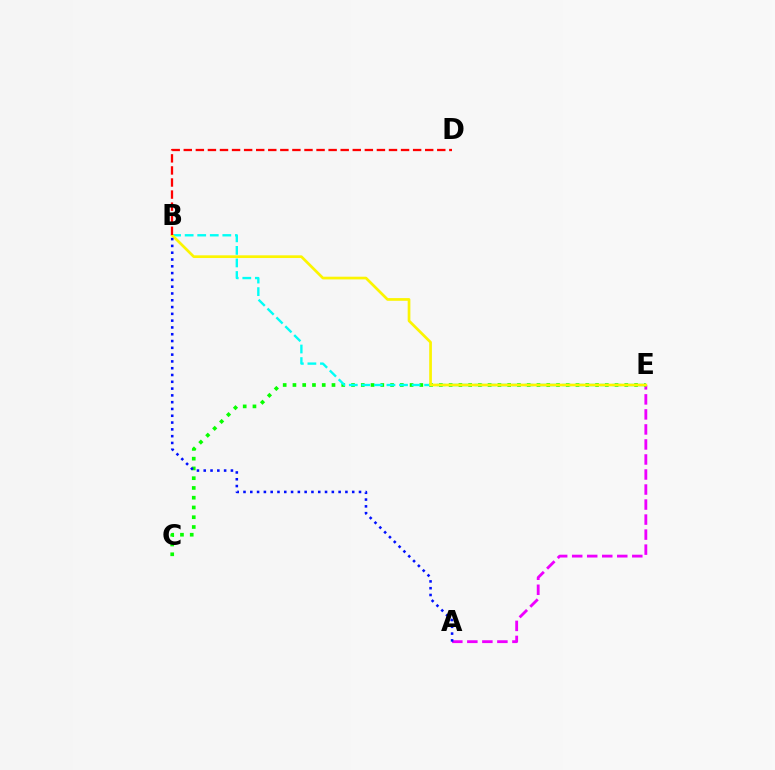{('A', 'E'): [{'color': '#ee00ff', 'line_style': 'dashed', 'thickness': 2.04}], ('C', 'E'): [{'color': '#08ff00', 'line_style': 'dotted', 'thickness': 2.65}], ('B', 'E'): [{'color': '#00fff6', 'line_style': 'dashed', 'thickness': 1.71}, {'color': '#fcf500', 'line_style': 'solid', 'thickness': 1.95}], ('B', 'D'): [{'color': '#ff0000', 'line_style': 'dashed', 'thickness': 1.64}], ('A', 'B'): [{'color': '#0010ff', 'line_style': 'dotted', 'thickness': 1.85}]}